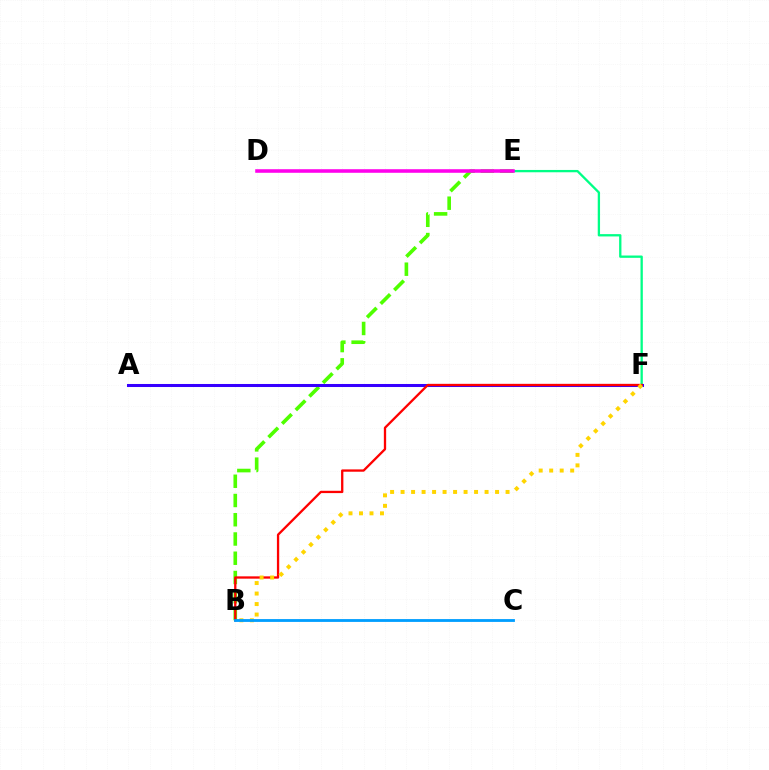{('E', 'F'): [{'color': '#00ff86', 'line_style': 'solid', 'thickness': 1.66}], ('B', 'E'): [{'color': '#4fff00', 'line_style': 'dashed', 'thickness': 2.62}], ('D', 'E'): [{'color': '#ff00ed', 'line_style': 'solid', 'thickness': 2.57}], ('A', 'F'): [{'color': '#3700ff', 'line_style': 'solid', 'thickness': 2.18}], ('B', 'F'): [{'color': '#ff0000', 'line_style': 'solid', 'thickness': 1.66}, {'color': '#ffd500', 'line_style': 'dotted', 'thickness': 2.85}], ('B', 'C'): [{'color': '#009eff', 'line_style': 'solid', 'thickness': 2.03}]}